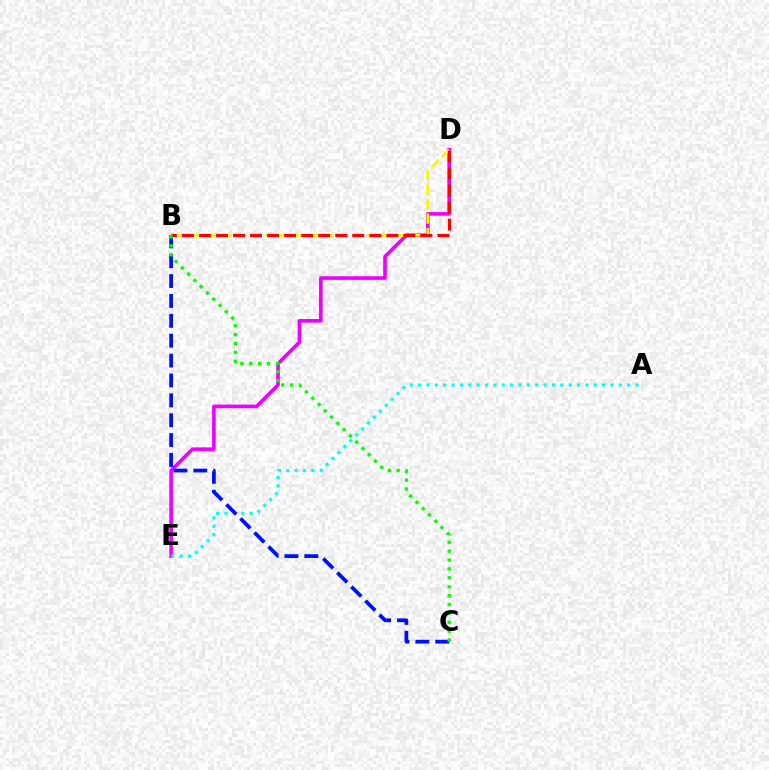{('D', 'E'): [{'color': '#ee00ff', 'line_style': 'solid', 'thickness': 2.61}], ('A', 'E'): [{'color': '#00fff6', 'line_style': 'dotted', 'thickness': 2.27}], ('B', 'D'): [{'color': '#fcf500', 'line_style': 'dashed', 'thickness': 1.97}, {'color': '#ff0000', 'line_style': 'dashed', 'thickness': 2.31}], ('B', 'C'): [{'color': '#0010ff', 'line_style': 'dashed', 'thickness': 2.7}, {'color': '#08ff00', 'line_style': 'dotted', 'thickness': 2.41}]}